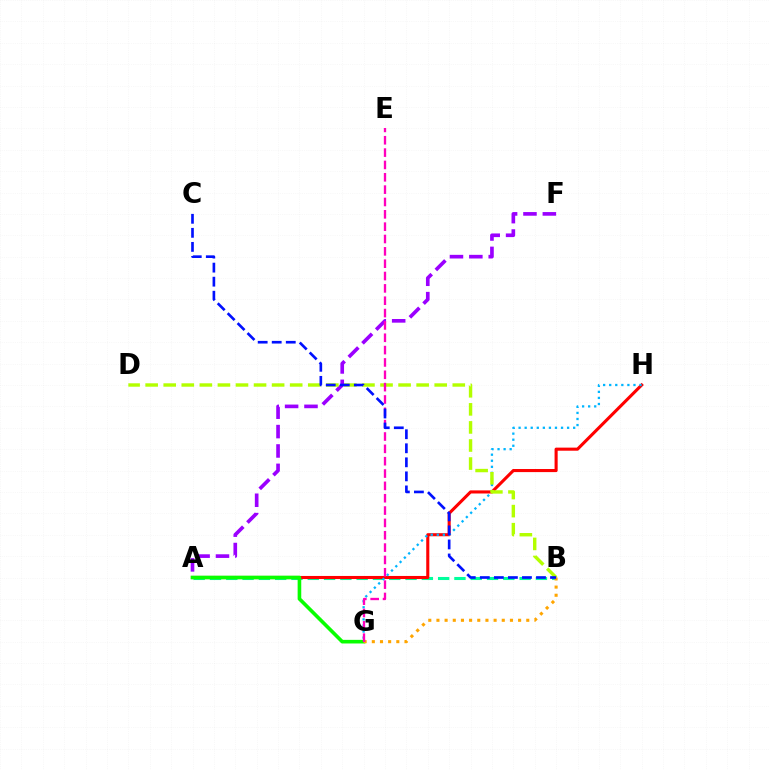{('A', 'F'): [{'color': '#9b00ff', 'line_style': 'dashed', 'thickness': 2.63}], ('A', 'B'): [{'color': '#00ff9d', 'line_style': 'dashed', 'thickness': 2.21}], ('A', 'H'): [{'color': '#ff0000', 'line_style': 'solid', 'thickness': 2.22}], ('A', 'G'): [{'color': '#08ff00', 'line_style': 'solid', 'thickness': 2.61}], ('G', 'H'): [{'color': '#00b5ff', 'line_style': 'dotted', 'thickness': 1.65}], ('B', 'D'): [{'color': '#b3ff00', 'line_style': 'dashed', 'thickness': 2.45}], ('B', 'G'): [{'color': '#ffa500', 'line_style': 'dotted', 'thickness': 2.22}], ('E', 'G'): [{'color': '#ff00bd', 'line_style': 'dashed', 'thickness': 1.68}], ('B', 'C'): [{'color': '#0010ff', 'line_style': 'dashed', 'thickness': 1.91}]}